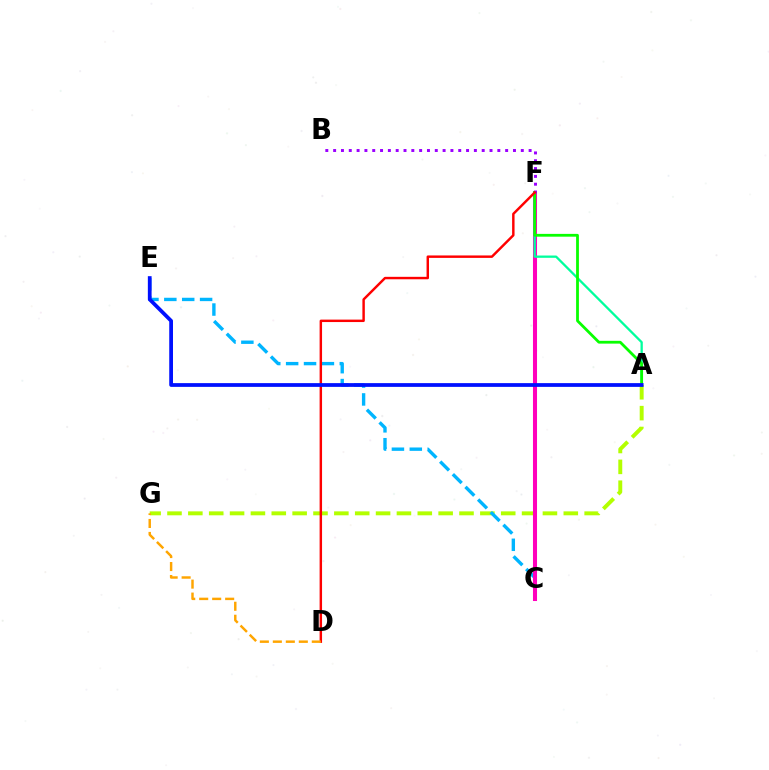{('A', 'G'): [{'color': '#b3ff00', 'line_style': 'dashed', 'thickness': 2.83}], ('C', 'E'): [{'color': '#00b5ff', 'line_style': 'dashed', 'thickness': 2.43}], ('C', 'F'): [{'color': '#ff00bd', 'line_style': 'solid', 'thickness': 2.92}], ('A', 'F'): [{'color': '#00ff9d', 'line_style': 'solid', 'thickness': 1.65}, {'color': '#08ff00', 'line_style': 'solid', 'thickness': 2.01}], ('B', 'F'): [{'color': '#9b00ff', 'line_style': 'dotted', 'thickness': 2.12}], ('D', 'F'): [{'color': '#ff0000', 'line_style': 'solid', 'thickness': 1.76}], ('A', 'E'): [{'color': '#0010ff', 'line_style': 'solid', 'thickness': 2.7}], ('D', 'G'): [{'color': '#ffa500', 'line_style': 'dashed', 'thickness': 1.76}]}